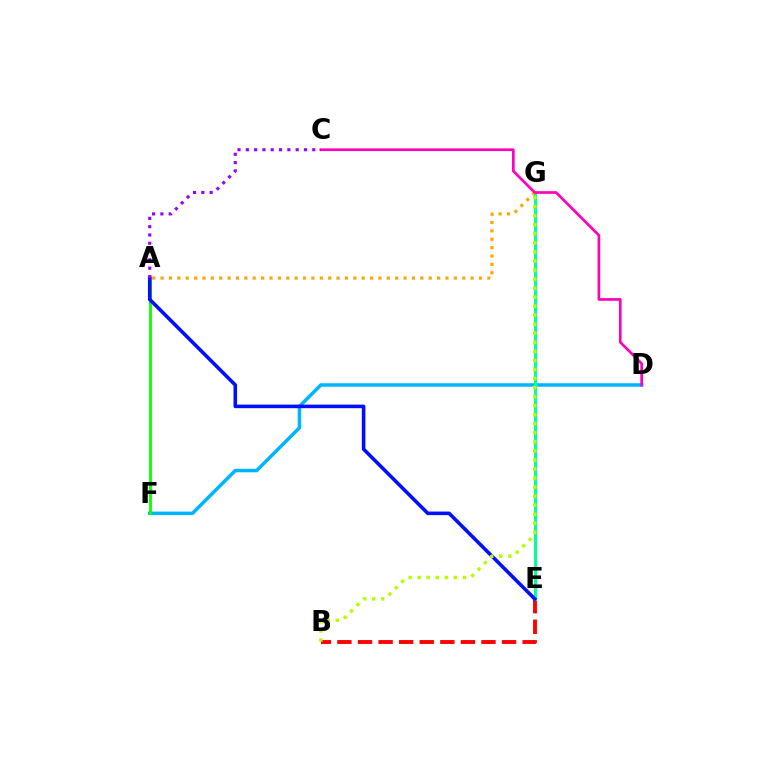{('D', 'F'): [{'color': '#00b5ff', 'line_style': 'solid', 'thickness': 2.53}], ('A', 'F'): [{'color': '#08ff00', 'line_style': 'solid', 'thickness': 2.02}], ('B', 'E'): [{'color': '#ff0000', 'line_style': 'dashed', 'thickness': 2.8}], ('E', 'G'): [{'color': '#00ff9d', 'line_style': 'solid', 'thickness': 2.23}], ('A', 'G'): [{'color': '#ffa500', 'line_style': 'dotted', 'thickness': 2.28}], ('A', 'E'): [{'color': '#0010ff', 'line_style': 'solid', 'thickness': 2.57}], ('C', 'D'): [{'color': '#ff00bd', 'line_style': 'solid', 'thickness': 1.94}], ('B', 'G'): [{'color': '#b3ff00', 'line_style': 'dotted', 'thickness': 2.46}], ('A', 'C'): [{'color': '#9b00ff', 'line_style': 'dotted', 'thickness': 2.26}]}